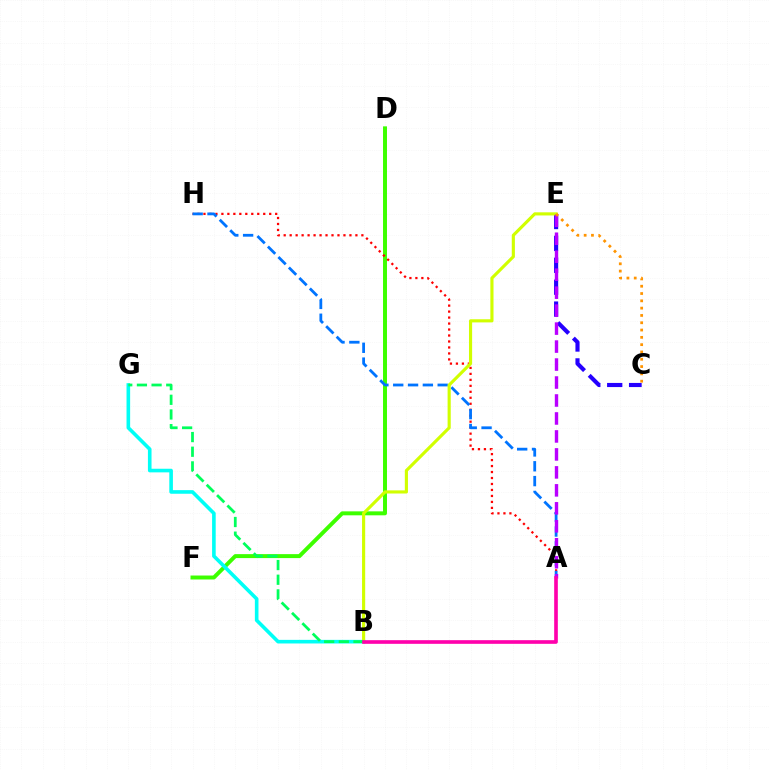{('C', 'E'): [{'color': '#2500ff', 'line_style': 'dashed', 'thickness': 2.97}, {'color': '#ff9400', 'line_style': 'dotted', 'thickness': 1.98}], ('D', 'F'): [{'color': '#3dff00', 'line_style': 'solid', 'thickness': 2.85}], ('A', 'H'): [{'color': '#ff0000', 'line_style': 'dotted', 'thickness': 1.62}, {'color': '#0074ff', 'line_style': 'dashed', 'thickness': 2.01}], ('B', 'G'): [{'color': '#00fff6', 'line_style': 'solid', 'thickness': 2.6}, {'color': '#00ff5c', 'line_style': 'dashed', 'thickness': 1.99}], ('B', 'E'): [{'color': '#d1ff00', 'line_style': 'solid', 'thickness': 2.26}], ('A', 'E'): [{'color': '#b900ff', 'line_style': 'dashed', 'thickness': 2.44}], ('A', 'B'): [{'color': '#ff00ac', 'line_style': 'solid', 'thickness': 2.63}]}